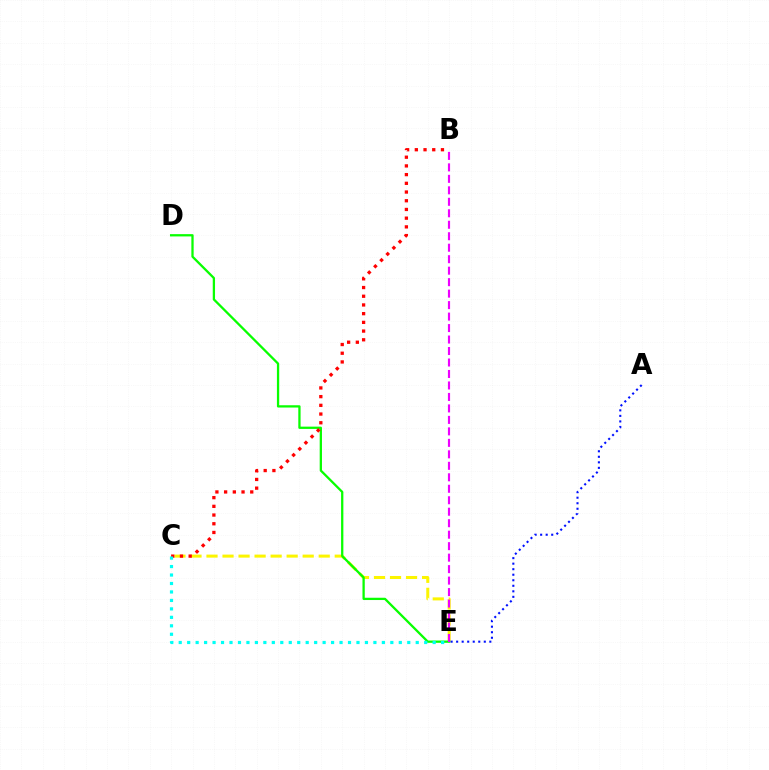{('C', 'E'): [{'color': '#fcf500', 'line_style': 'dashed', 'thickness': 2.18}, {'color': '#00fff6', 'line_style': 'dotted', 'thickness': 2.3}], ('D', 'E'): [{'color': '#08ff00', 'line_style': 'solid', 'thickness': 1.64}], ('B', 'E'): [{'color': '#ee00ff', 'line_style': 'dashed', 'thickness': 1.56}], ('B', 'C'): [{'color': '#ff0000', 'line_style': 'dotted', 'thickness': 2.37}], ('A', 'E'): [{'color': '#0010ff', 'line_style': 'dotted', 'thickness': 1.5}]}